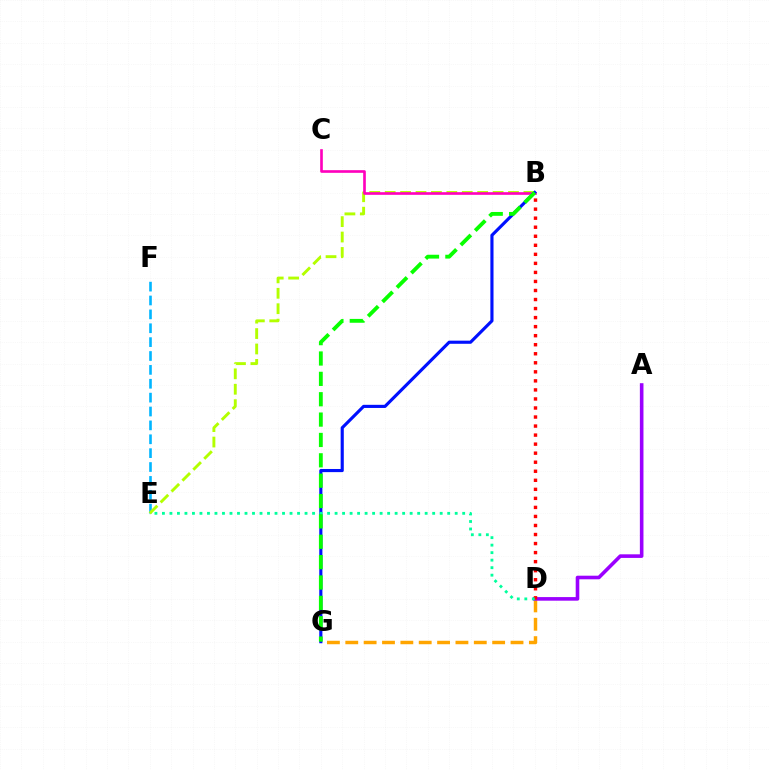{('D', 'G'): [{'color': '#ffa500', 'line_style': 'dashed', 'thickness': 2.49}], ('E', 'F'): [{'color': '#00b5ff', 'line_style': 'dashed', 'thickness': 1.89}], ('B', 'E'): [{'color': '#b3ff00', 'line_style': 'dashed', 'thickness': 2.09}], ('B', 'C'): [{'color': '#ff00bd', 'line_style': 'solid', 'thickness': 1.91}], ('B', 'G'): [{'color': '#0010ff', 'line_style': 'solid', 'thickness': 2.26}, {'color': '#08ff00', 'line_style': 'dashed', 'thickness': 2.77}], ('A', 'D'): [{'color': '#9b00ff', 'line_style': 'solid', 'thickness': 2.59}], ('B', 'D'): [{'color': '#ff0000', 'line_style': 'dotted', 'thickness': 2.46}], ('D', 'E'): [{'color': '#00ff9d', 'line_style': 'dotted', 'thickness': 2.04}]}